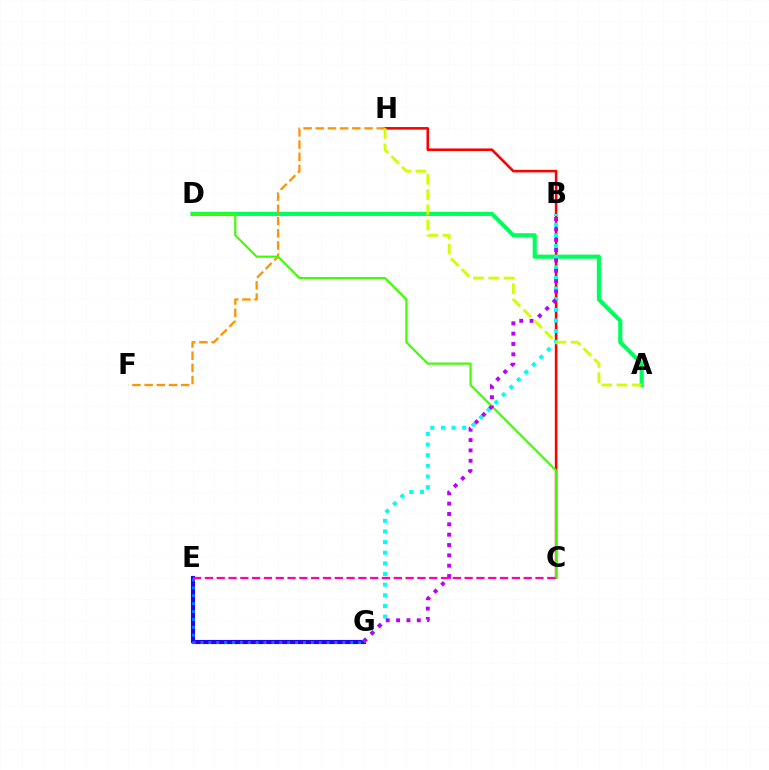{('E', 'G'): [{'color': '#2500ff', 'line_style': 'solid', 'thickness': 2.96}, {'color': '#0074ff', 'line_style': 'dotted', 'thickness': 2.14}], ('A', 'D'): [{'color': '#00ff5c', 'line_style': 'solid', 'thickness': 2.98}], ('C', 'H'): [{'color': '#ff0000', 'line_style': 'solid', 'thickness': 1.86}], ('F', 'H'): [{'color': '#ff9400', 'line_style': 'dashed', 'thickness': 1.66}], ('B', 'G'): [{'color': '#00fff6', 'line_style': 'dotted', 'thickness': 2.89}, {'color': '#b900ff', 'line_style': 'dotted', 'thickness': 2.81}], ('C', 'D'): [{'color': '#3dff00', 'line_style': 'solid', 'thickness': 1.55}], ('A', 'H'): [{'color': '#d1ff00', 'line_style': 'dashed', 'thickness': 2.07}], ('C', 'E'): [{'color': '#ff00ac', 'line_style': 'dashed', 'thickness': 1.6}]}